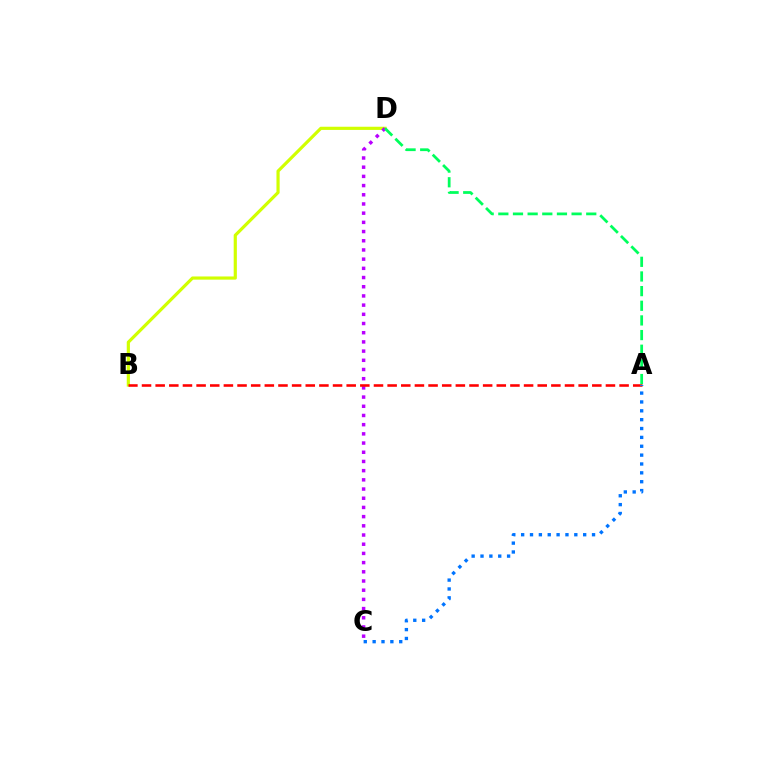{('B', 'D'): [{'color': '#d1ff00', 'line_style': 'solid', 'thickness': 2.29}], ('C', 'D'): [{'color': '#b900ff', 'line_style': 'dotted', 'thickness': 2.5}], ('A', 'B'): [{'color': '#ff0000', 'line_style': 'dashed', 'thickness': 1.85}], ('A', 'D'): [{'color': '#00ff5c', 'line_style': 'dashed', 'thickness': 1.99}], ('A', 'C'): [{'color': '#0074ff', 'line_style': 'dotted', 'thickness': 2.41}]}